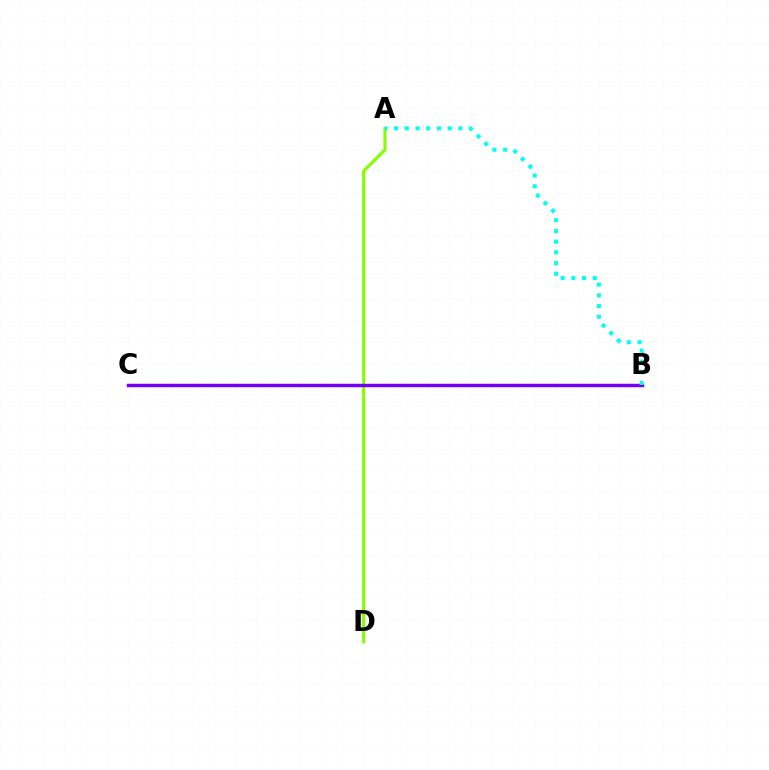{('A', 'D'): [{'color': '#84ff00', 'line_style': 'solid', 'thickness': 2.25}], ('B', 'C'): [{'color': '#ff0000', 'line_style': 'solid', 'thickness': 2.33}, {'color': '#7200ff', 'line_style': 'solid', 'thickness': 2.35}], ('A', 'B'): [{'color': '#00fff6', 'line_style': 'dotted', 'thickness': 2.91}]}